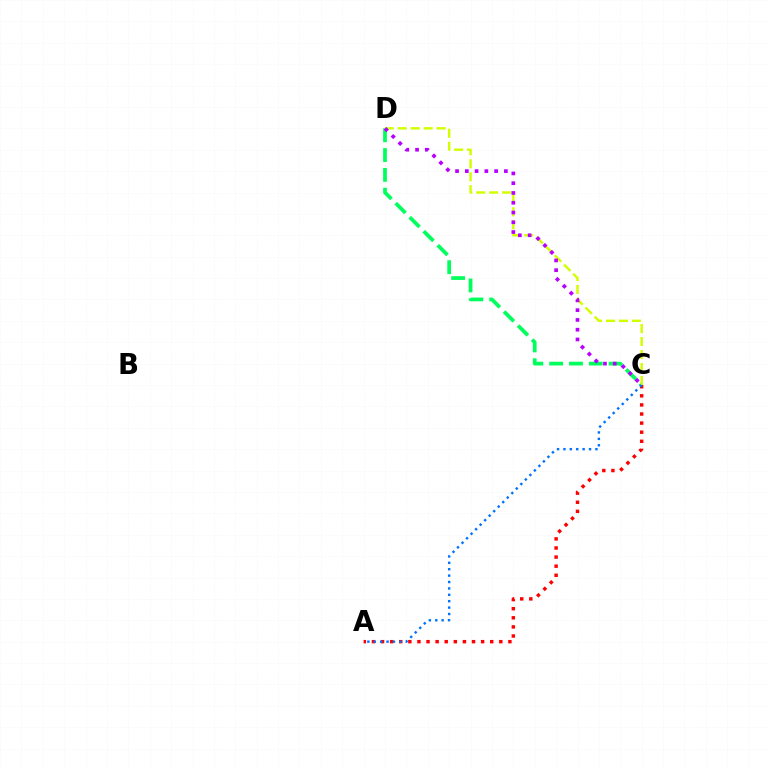{('C', 'D'): [{'color': '#00ff5c', 'line_style': 'dashed', 'thickness': 2.69}, {'color': '#d1ff00', 'line_style': 'dashed', 'thickness': 1.76}, {'color': '#b900ff', 'line_style': 'dotted', 'thickness': 2.65}], ('A', 'C'): [{'color': '#ff0000', 'line_style': 'dotted', 'thickness': 2.47}, {'color': '#0074ff', 'line_style': 'dotted', 'thickness': 1.74}]}